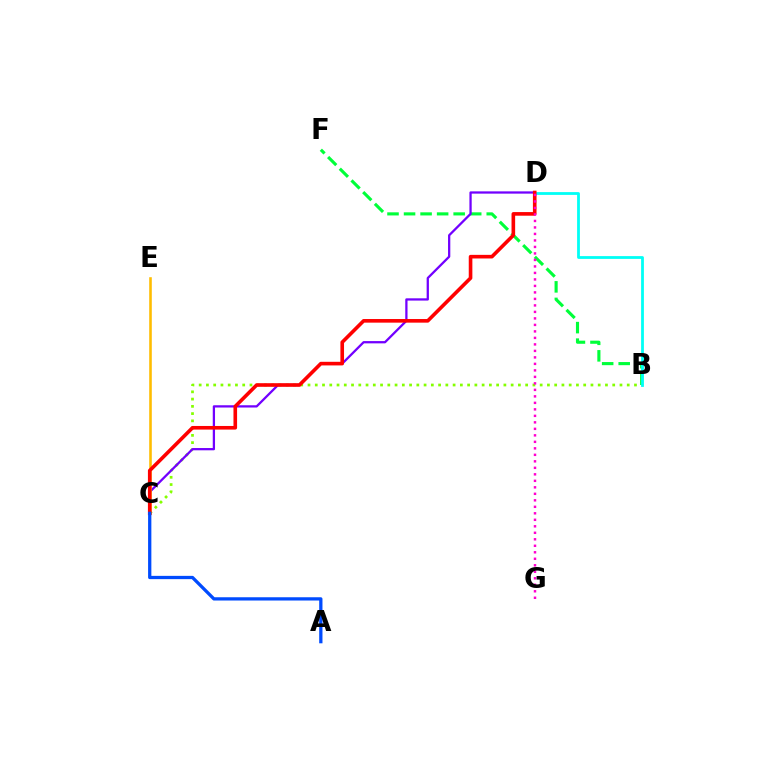{('B', 'C'): [{'color': '#84ff00', 'line_style': 'dotted', 'thickness': 1.97}], ('B', 'F'): [{'color': '#00ff39', 'line_style': 'dashed', 'thickness': 2.25}], ('C', 'D'): [{'color': '#7200ff', 'line_style': 'solid', 'thickness': 1.64}, {'color': '#ff0000', 'line_style': 'solid', 'thickness': 2.61}], ('C', 'E'): [{'color': '#ffbd00', 'line_style': 'solid', 'thickness': 1.86}], ('B', 'D'): [{'color': '#00fff6', 'line_style': 'solid', 'thickness': 2.01}], ('D', 'G'): [{'color': '#ff00cf', 'line_style': 'dotted', 'thickness': 1.77}], ('A', 'C'): [{'color': '#004bff', 'line_style': 'solid', 'thickness': 2.36}]}